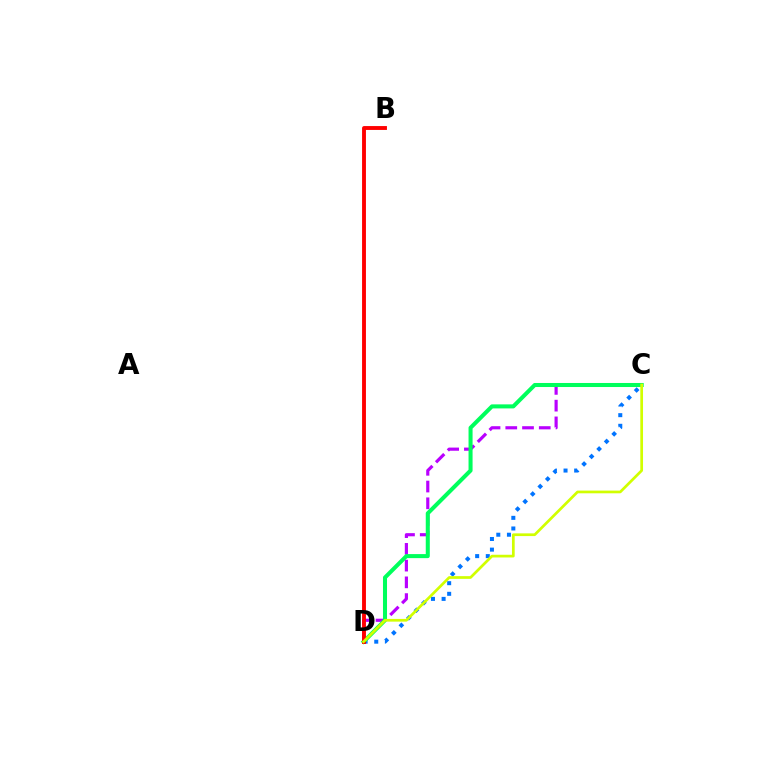{('C', 'D'): [{'color': '#0074ff', 'line_style': 'dotted', 'thickness': 2.89}, {'color': '#b900ff', 'line_style': 'dashed', 'thickness': 2.27}, {'color': '#00ff5c', 'line_style': 'solid', 'thickness': 2.91}, {'color': '#d1ff00', 'line_style': 'solid', 'thickness': 1.95}], ('B', 'D'): [{'color': '#ff0000', 'line_style': 'solid', 'thickness': 2.79}]}